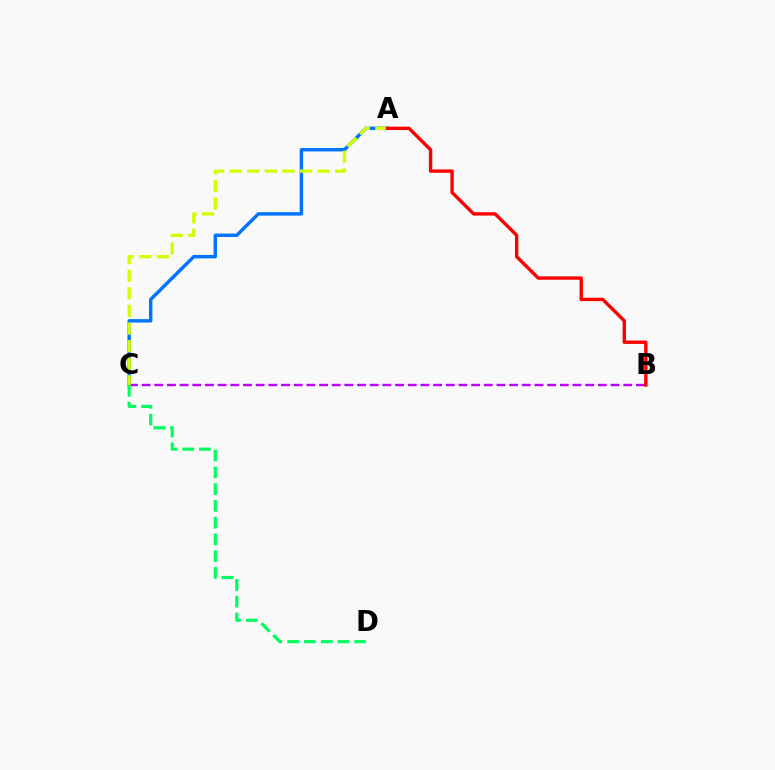{('A', 'C'): [{'color': '#0074ff', 'line_style': 'solid', 'thickness': 2.47}, {'color': '#d1ff00', 'line_style': 'dashed', 'thickness': 2.39}], ('B', 'C'): [{'color': '#b900ff', 'line_style': 'dashed', 'thickness': 1.72}], ('A', 'B'): [{'color': '#ff0000', 'line_style': 'solid', 'thickness': 2.43}], ('C', 'D'): [{'color': '#00ff5c', 'line_style': 'dashed', 'thickness': 2.28}]}